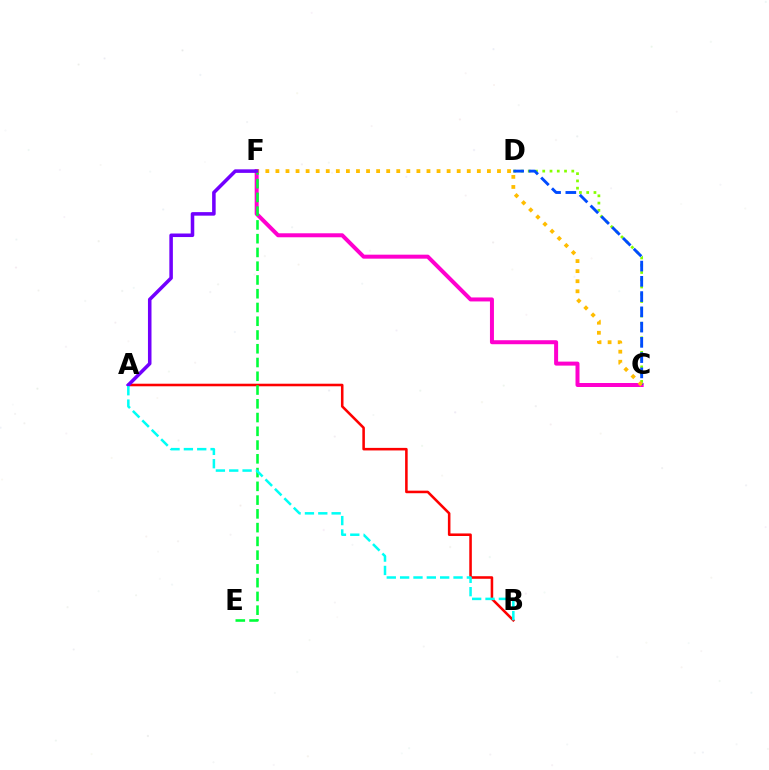{('C', 'F'): [{'color': '#ff00cf', 'line_style': 'solid', 'thickness': 2.87}, {'color': '#ffbd00', 'line_style': 'dotted', 'thickness': 2.74}], ('C', 'D'): [{'color': '#84ff00', 'line_style': 'dotted', 'thickness': 1.97}, {'color': '#004bff', 'line_style': 'dashed', 'thickness': 2.07}], ('A', 'B'): [{'color': '#ff0000', 'line_style': 'solid', 'thickness': 1.84}, {'color': '#00fff6', 'line_style': 'dashed', 'thickness': 1.81}], ('E', 'F'): [{'color': '#00ff39', 'line_style': 'dashed', 'thickness': 1.87}], ('A', 'F'): [{'color': '#7200ff', 'line_style': 'solid', 'thickness': 2.55}]}